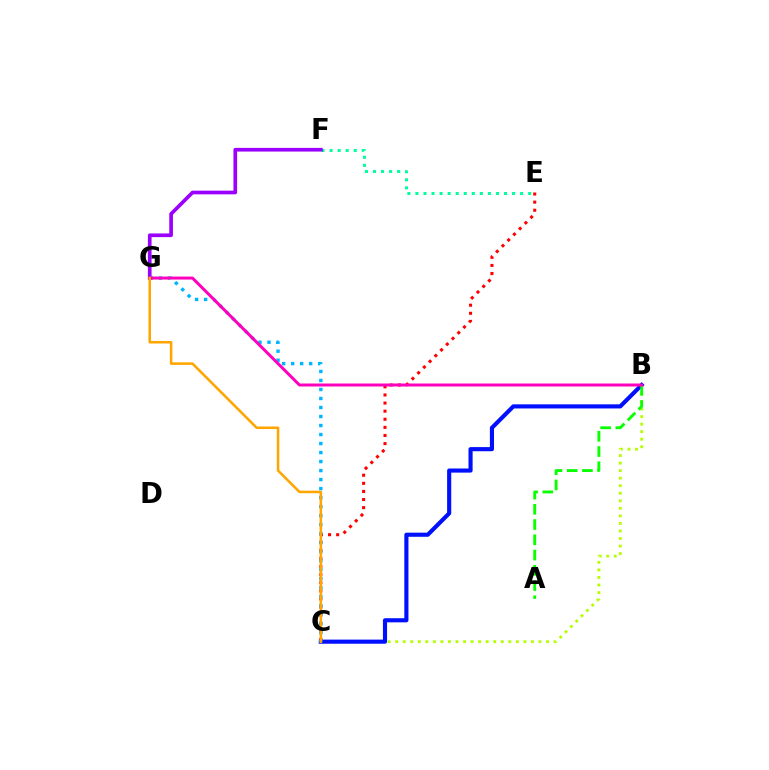{('C', 'E'): [{'color': '#ff0000', 'line_style': 'dotted', 'thickness': 2.2}], ('E', 'F'): [{'color': '#00ff9d', 'line_style': 'dotted', 'thickness': 2.19}], ('B', 'C'): [{'color': '#b3ff00', 'line_style': 'dotted', 'thickness': 2.05}, {'color': '#0010ff', 'line_style': 'solid', 'thickness': 2.97}], ('A', 'B'): [{'color': '#08ff00', 'line_style': 'dashed', 'thickness': 2.07}], ('C', 'G'): [{'color': '#00b5ff', 'line_style': 'dotted', 'thickness': 2.45}, {'color': '#ffa500', 'line_style': 'solid', 'thickness': 1.83}], ('F', 'G'): [{'color': '#9b00ff', 'line_style': 'solid', 'thickness': 2.65}], ('B', 'G'): [{'color': '#ff00bd', 'line_style': 'solid', 'thickness': 2.15}]}